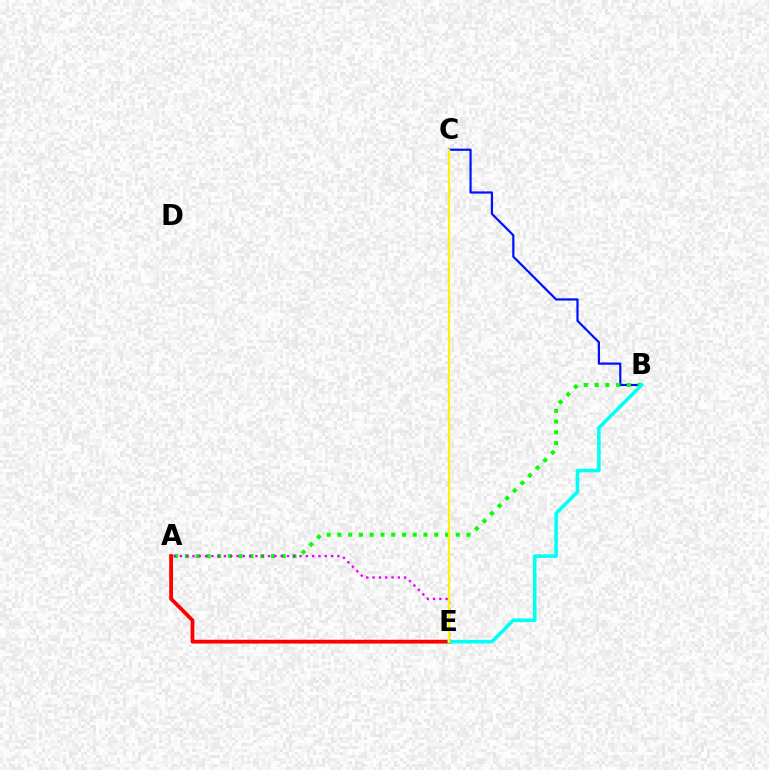{('B', 'C'): [{'color': '#0010ff', 'line_style': 'solid', 'thickness': 1.58}], ('A', 'B'): [{'color': '#08ff00', 'line_style': 'dotted', 'thickness': 2.92}], ('A', 'E'): [{'color': '#ee00ff', 'line_style': 'dotted', 'thickness': 1.71}, {'color': '#ff0000', 'line_style': 'solid', 'thickness': 2.74}], ('B', 'E'): [{'color': '#00fff6', 'line_style': 'solid', 'thickness': 2.57}], ('C', 'E'): [{'color': '#fcf500', 'line_style': 'solid', 'thickness': 1.54}]}